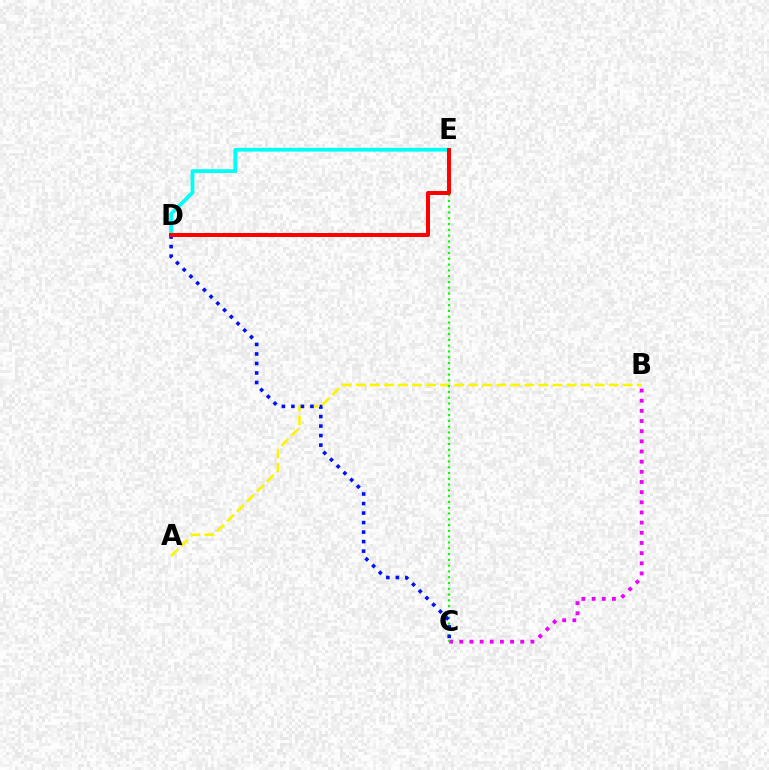{('D', 'E'): [{'color': '#00fff6', 'line_style': 'solid', 'thickness': 2.72}, {'color': '#ff0000', 'line_style': 'solid', 'thickness': 2.87}], ('B', 'C'): [{'color': '#ee00ff', 'line_style': 'dotted', 'thickness': 2.76}], ('A', 'B'): [{'color': '#fcf500', 'line_style': 'dashed', 'thickness': 1.91}], ('C', 'E'): [{'color': '#08ff00', 'line_style': 'dotted', 'thickness': 1.57}], ('C', 'D'): [{'color': '#0010ff', 'line_style': 'dotted', 'thickness': 2.59}]}